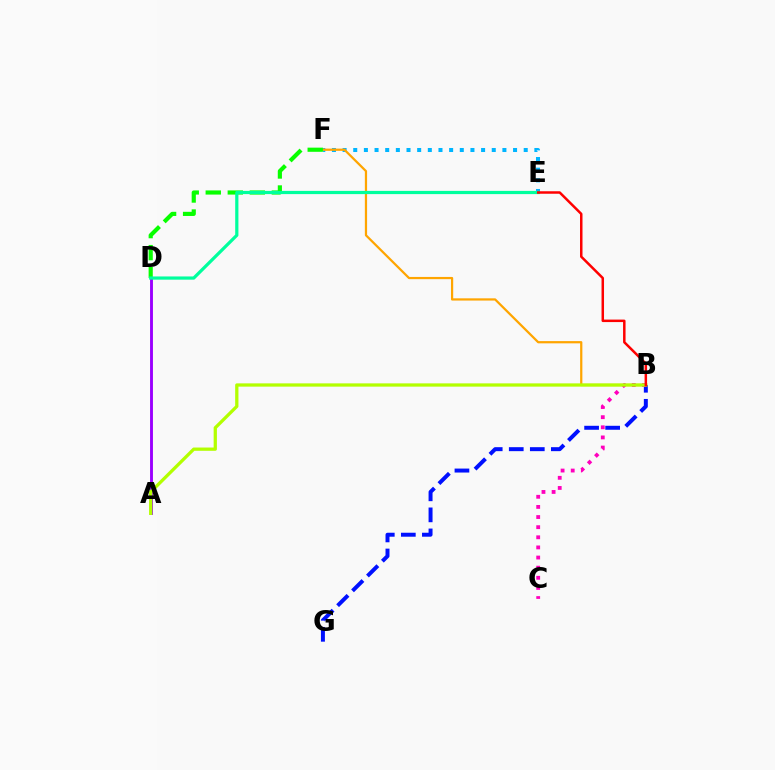{('A', 'D'): [{'color': '#9b00ff', 'line_style': 'solid', 'thickness': 2.08}], ('E', 'F'): [{'color': '#00b5ff', 'line_style': 'dotted', 'thickness': 2.89}], ('B', 'F'): [{'color': '#ffa500', 'line_style': 'solid', 'thickness': 1.61}], ('B', 'G'): [{'color': '#0010ff', 'line_style': 'dashed', 'thickness': 2.86}], ('B', 'C'): [{'color': '#ff00bd', 'line_style': 'dotted', 'thickness': 2.75}], ('A', 'B'): [{'color': '#b3ff00', 'line_style': 'solid', 'thickness': 2.35}], ('D', 'F'): [{'color': '#08ff00', 'line_style': 'dashed', 'thickness': 2.99}], ('D', 'E'): [{'color': '#00ff9d', 'line_style': 'solid', 'thickness': 2.31}], ('B', 'E'): [{'color': '#ff0000', 'line_style': 'solid', 'thickness': 1.79}]}